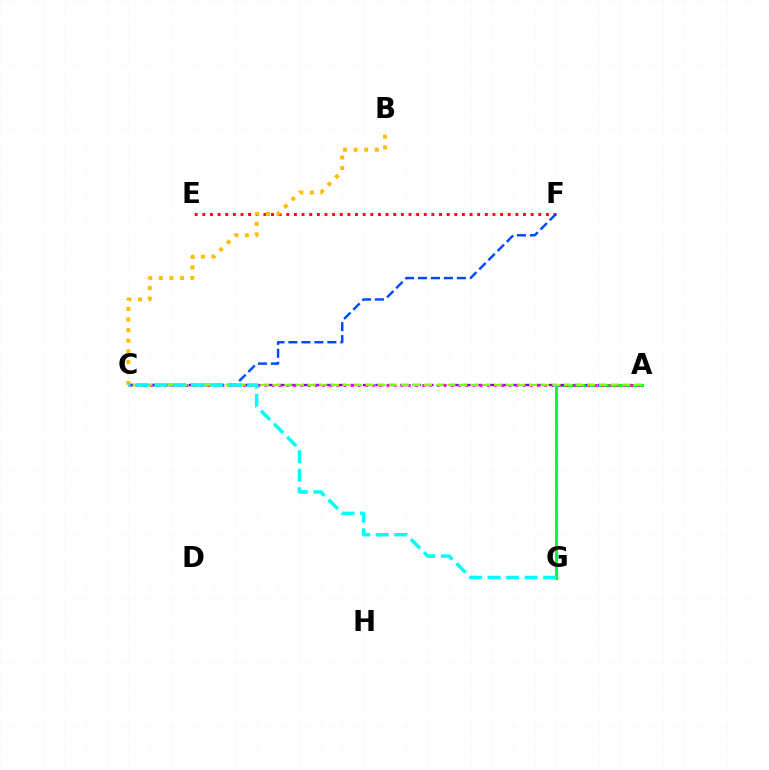{('E', 'F'): [{'color': '#ff0000', 'line_style': 'dotted', 'thickness': 2.07}], ('C', 'F'): [{'color': '#004bff', 'line_style': 'dashed', 'thickness': 1.76}], ('A', 'G'): [{'color': '#00ff39', 'line_style': 'solid', 'thickness': 2.16}], ('A', 'C'): [{'color': '#7200ff', 'line_style': 'dashed', 'thickness': 1.68}, {'color': '#ff00cf', 'line_style': 'dotted', 'thickness': 1.95}, {'color': '#84ff00', 'line_style': 'dashed', 'thickness': 1.58}], ('B', 'C'): [{'color': '#ffbd00', 'line_style': 'dotted', 'thickness': 2.87}], ('C', 'G'): [{'color': '#00fff6', 'line_style': 'dashed', 'thickness': 2.52}]}